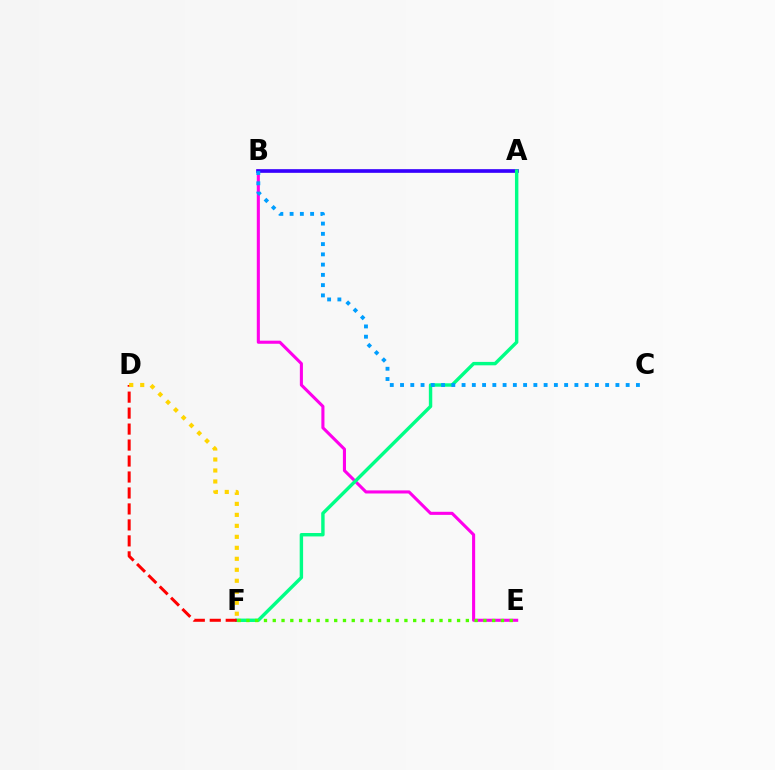{('B', 'E'): [{'color': '#ff00ed', 'line_style': 'solid', 'thickness': 2.22}], ('A', 'B'): [{'color': '#3700ff', 'line_style': 'solid', 'thickness': 2.64}], ('A', 'F'): [{'color': '#00ff86', 'line_style': 'solid', 'thickness': 2.46}], ('B', 'C'): [{'color': '#009eff', 'line_style': 'dotted', 'thickness': 2.79}], ('D', 'F'): [{'color': '#ff0000', 'line_style': 'dashed', 'thickness': 2.17}, {'color': '#ffd500', 'line_style': 'dotted', 'thickness': 2.98}], ('E', 'F'): [{'color': '#4fff00', 'line_style': 'dotted', 'thickness': 2.38}]}